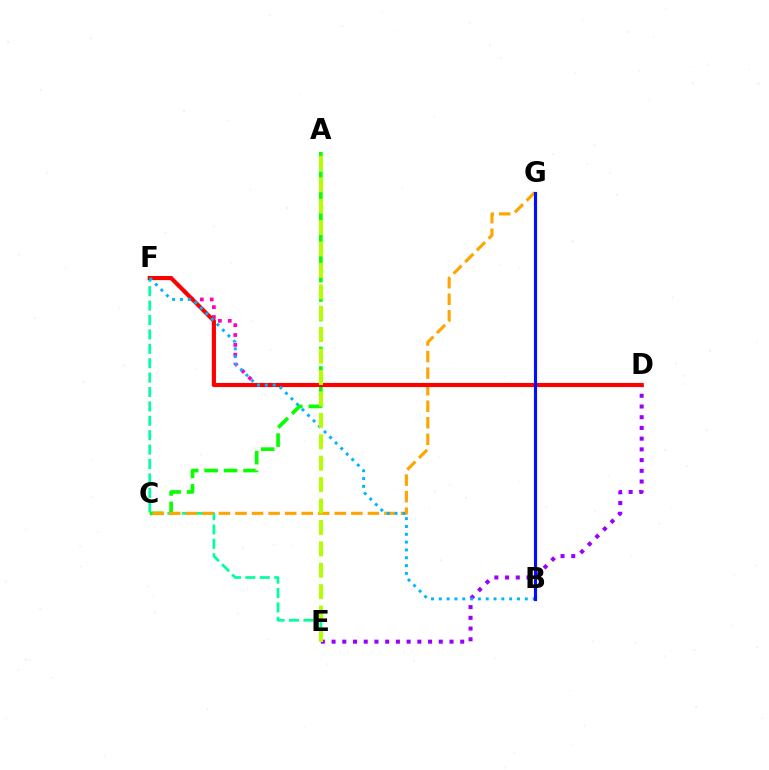{('D', 'E'): [{'color': '#9b00ff', 'line_style': 'dotted', 'thickness': 2.91}], ('A', 'C'): [{'color': '#08ff00', 'line_style': 'dashed', 'thickness': 2.65}], ('E', 'F'): [{'color': '#00ff9d', 'line_style': 'dashed', 'thickness': 1.96}], ('C', 'G'): [{'color': '#ffa500', 'line_style': 'dashed', 'thickness': 2.25}], ('D', 'F'): [{'color': '#ff00bd', 'line_style': 'dotted', 'thickness': 2.68}, {'color': '#ff0000', 'line_style': 'solid', 'thickness': 2.97}], ('B', 'F'): [{'color': '#00b5ff', 'line_style': 'dotted', 'thickness': 2.12}], ('A', 'E'): [{'color': '#b3ff00', 'line_style': 'dashed', 'thickness': 2.91}], ('B', 'G'): [{'color': '#0010ff', 'line_style': 'solid', 'thickness': 2.27}]}